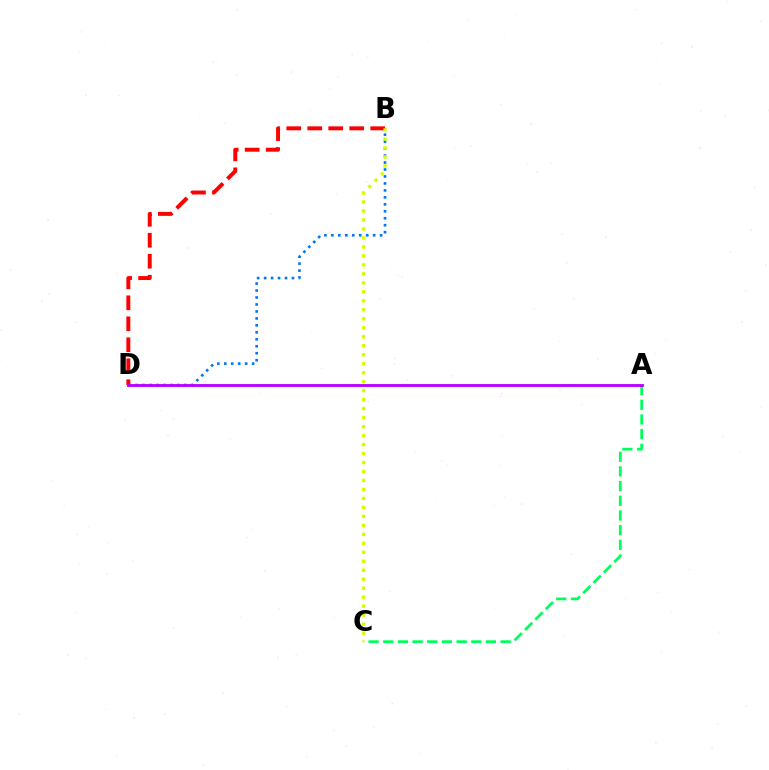{('B', 'D'): [{'color': '#0074ff', 'line_style': 'dotted', 'thickness': 1.89}, {'color': '#ff0000', 'line_style': 'dashed', 'thickness': 2.85}], ('A', 'C'): [{'color': '#00ff5c', 'line_style': 'dashed', 'thickness': 1.99}], ('B', 'C'): [{'color': '#d1ff00', 'line_style': 'dotted', 'thickness': 2.44}], ('A', 'D'): [{'color': '#b900ff', 'line_style': 'solid', 'thickness': 2.05}]}